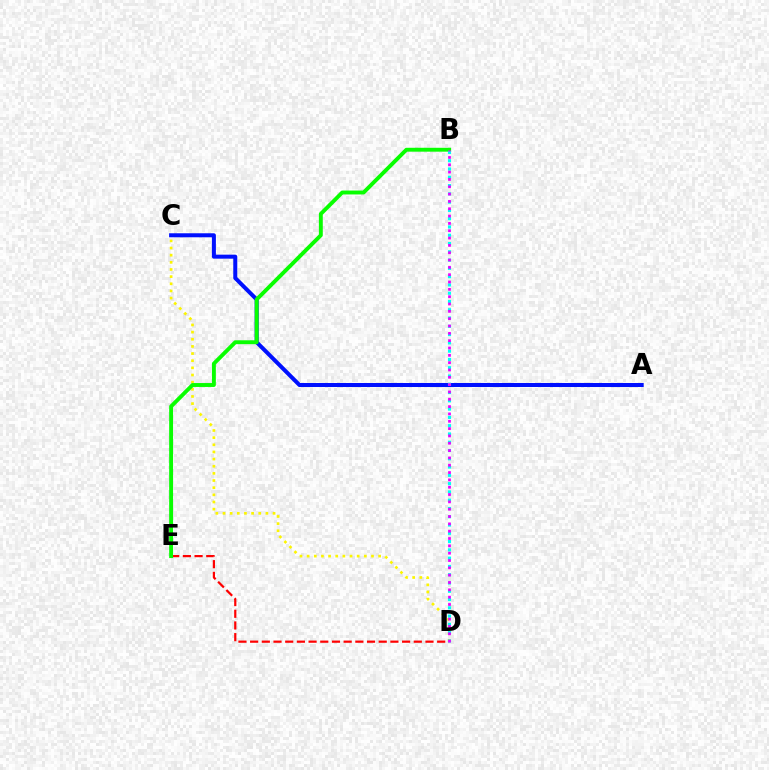{('C', 'D'): [{'color': '#fcf500', 'line_style': 'dotted', 'thickness': 1.94}], ('D', 'E'): [{'color': '#ff0000', 'line_style': 'dashed', 'thickness': 1.59}], ('A', 'C'): [{'color': '#0010ff', 'line_style': 'solid', 'thickness': 2.89}], ('B', 'E'): [{'color': '#08ff00', 'line_style': 'solid', 'thickness': 2.81}], ('B', 'D'): [{'color': '#00fff6', 'line_style': 'dotted', 'thickness': 2.25}, {'color': '#ee00ff', 'line_style': 'dotted', 'thickness': 1.99}]}